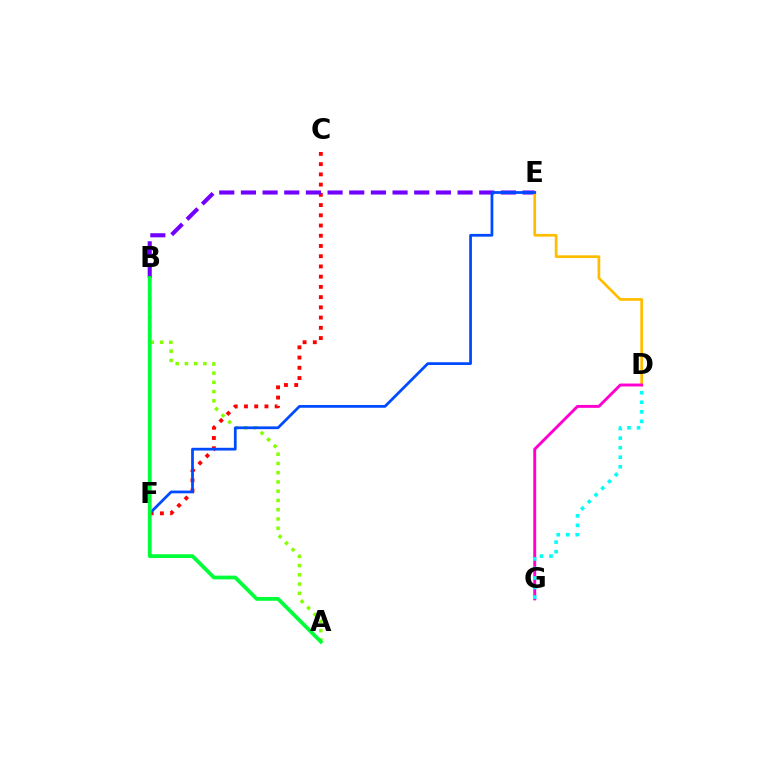{('C', 'F'): [{'color': '#ff0000', 'line_style': 'dotted', 'thickness': 2.78}], ('B', 'E'): [{'color': '#7200ff', 'line_style': 'dashed', 'thickness': 2.94}], ('D', 'E'): [{'color': '#ffbd00', 'line_style': 'solid', 'thickness': 1.96}], ('A', 'B'): [{'color': '#84ff00', 'line_style': 'dotted', 'thickness': 2.51}, {'color': '#00ff39', 'line_style': 'solid', 'thickness': 2.71}], ('E', 'F'): [{'color': '#004bff', 'line_style': 'solid', 'thickness': 1.98}], ('D', 'G'): [{'color': '#ff00cf', 'line_style': 'solid', 'thickness': 2.1}, {'color': '#00fff6', 'line_style': 'dotted', 'thickness': 2.59}]}